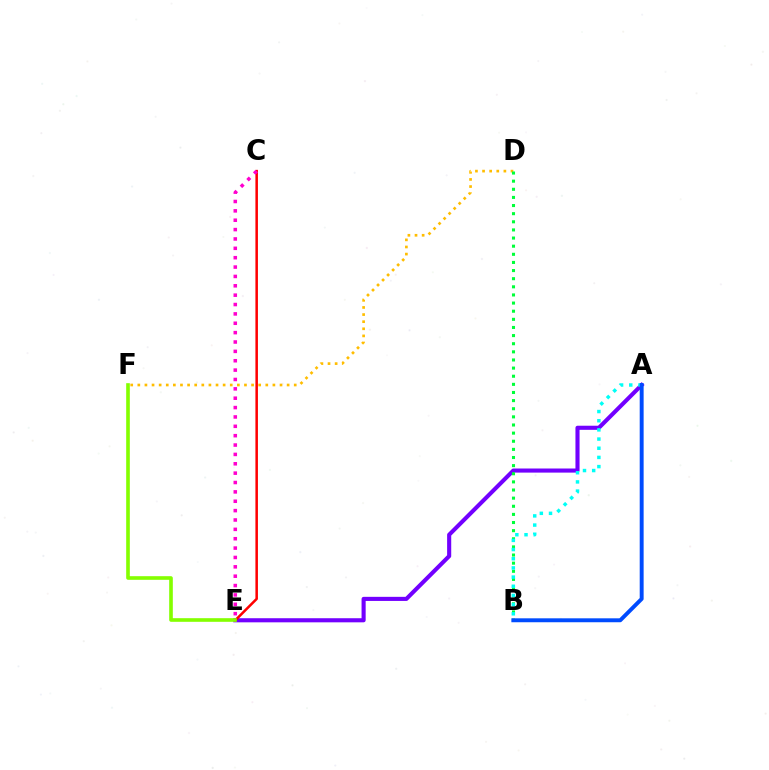{('A', 'E'): [{'color': '#7200ff', 'line_style': 'solid', 'thickness': 2.95}], ('C', 'E'): [{'color': '#ff0000', 'line_style': 'solid', 'thickness': 1.82}, {'color': '#ff00cf', 'line_style': 'dotted', 'thickness': 2.55}], ('D', 'F'): [{'color': '#ffbd00', 'line_style': 'dotted', 'thickness': 1.93}], ('E', 'F'): [{'color': '#84ff00', 'line_style': 'solid', 'thickness': 2.61}], ('B', 'D'): [{'color': '#00ff39', 'line_style': 'dotted', 'thickness': 2.21}], ('A', 'B'): [{'color': '#00fff6', 'line_style': 'dotted', 'thickness': 2.49}, {'color': '#004bff', 'line_style': 'solid', 'thickness': 2.83}]}